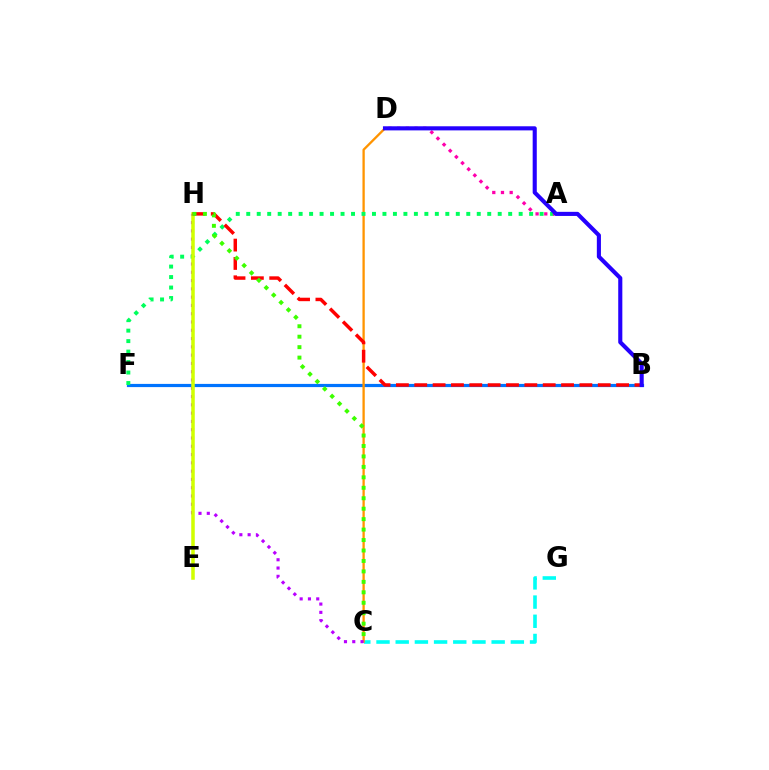{('B', 'F'): [{'color': '#0074ff', 'line_style': 'solid', 'thickness': 2.3}], ('C', 'G'): [{'color': '#00fff6', 'line_style': 'dashed', 'thickness': 2.61}], ('C', 'D'): [{'color': '#ff9400', 'line_style': 'solid', 'thickness': 1.66}], ('C', 'H'): [{'color': '#b900ff', 'line_style': 'dotted', 'thickness': 2.25}, {'color': '#3dff00', 'line_style': 'dotted', 'thickness': 2.84}], ('A', 'F'): [{'color': '#00ff5c', 'line_style': 'dotted', 'thickness': 2.85}], ('E', 'H'): [{'color': '#d1ff00', 'line_style': 'solid', 'thickness': 2.54}], ('B', 'H'): [{'color': '#ff0000', 'line_style': 'dashed', 'thickness': 2.49}], ('A', 'D'): [{'color': '#ff00ac', 'line_style': 'dotted', 'thickness': 2.36}], ('B', 'D'): [{'color': '#2500ff', 'line_style': 'solid', 'thickness': 2.96}]}